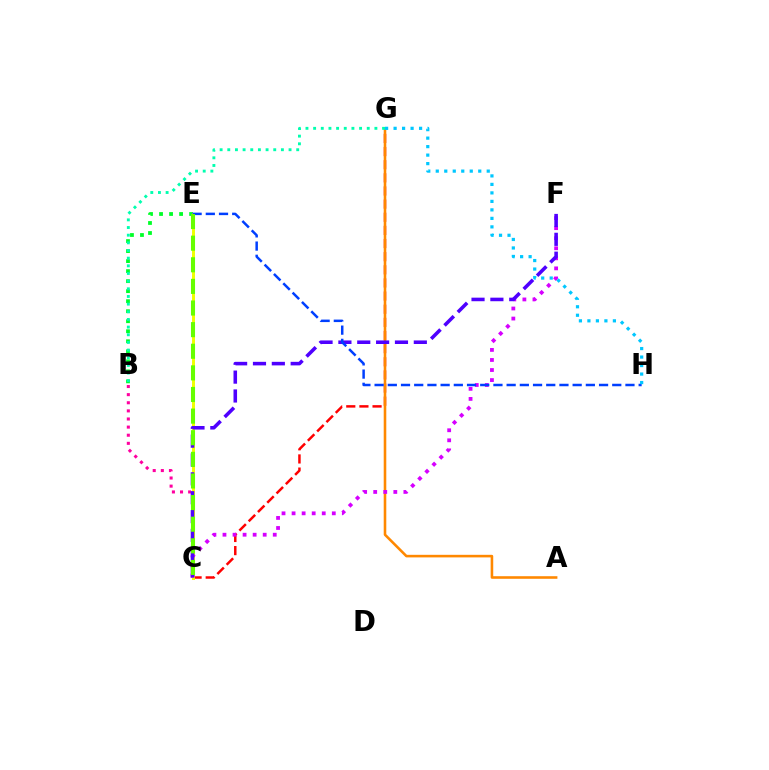{('C', 'G'): [{'color': '#ff0000', 'line_style': 'dashed', 'thickness': 1.78}], ('A', 'G'): [{'color': '#ff8800', 'line_style': 'solid', 'thickness': 1.86}], ('B', 'E'): [{'color': '#00ff27', 'line_style': 'dotted', 'thickness': 2.72}], ('B', 'C'): [{'color': '#ff00a0', 'line_style': 'dotted', 'thickness': 2.2}], ('C', 'E'): [{'color': '#eeff00', 'line_style': 'solid', 'thickness': 2.12}, {'color': '#66ff00', 'line_style': 'dashed', 'thickness': 2.94}], ('C', 'F'): [{'color': '#d600ff', 'line_style': 'dotted', 'thickness': 2.73}, {'color': '#4f00ff', 'line_style': 'dashed', 'thickness': 2.56}], ('E', 'H'): [{'color': '#003fff', 'line_style': 'dashed', 'thickness': 1.79}], ('G', 'H'): [{'color': '#00c7ff', 'line_style': 'dotted', 'thickness': 2.31}], ('B', 'G'): [{'color': '#00ffaf', 'line_style': 'dotted', 'thickness': 2.08}]}